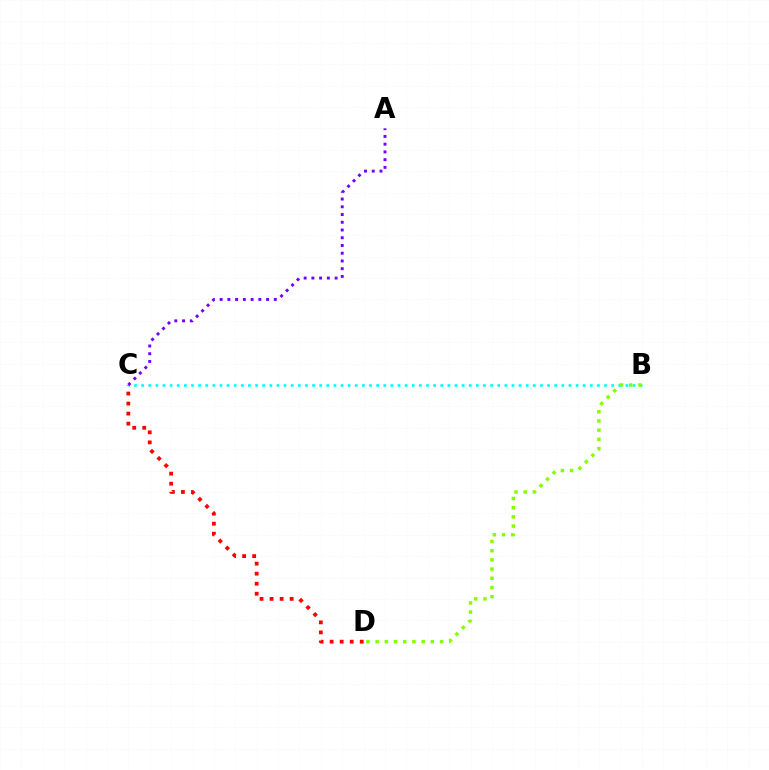{('B', 'C'): [{'color': '#00fff6', 'line_style': 'dotted', 'thickness': 1.93}], ('A', 'C'): [{'color': '#7200ff', 'line_style': 'dotted', 'thickness': 2.1}], ('C', 'D'): [{'color': '#ff0000', 'line_style': 'dotted', 'thickness': 2.73}], ('B', 'D'): [{'color': '#84ff00', 'line_style': 'dotted', 'thickness': 2.5}]}